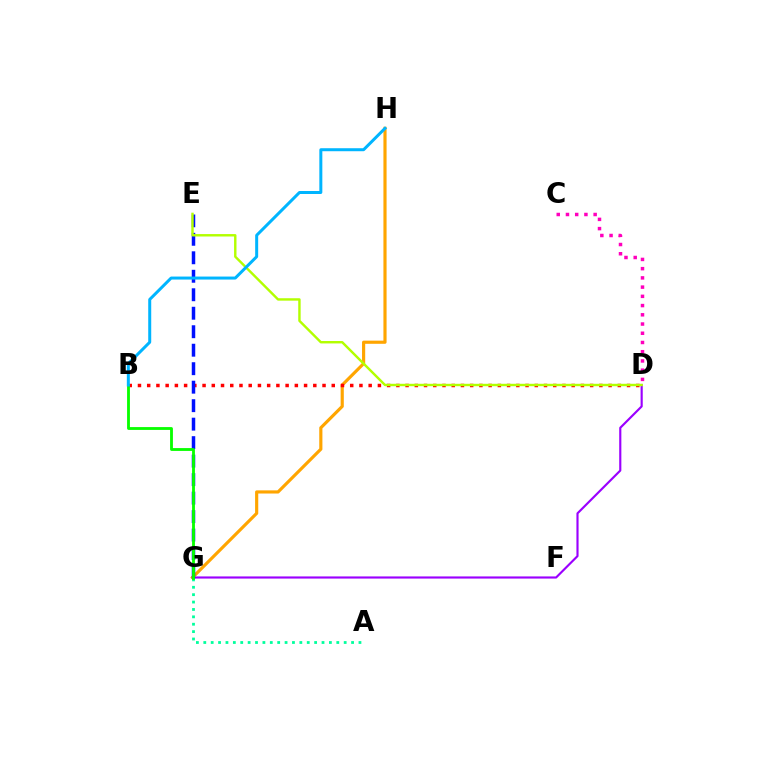{('A', 'G'): [{'color': '#00ff9d', 'line_style': 'dotted', 'thickness': 2.01}], ('D', 'G'): [{'color': '#9b00ff', 'line_style': 'solid', 'thickness': 1.55}], ('G', 'H'): [{'color': '#ffa500', 'line_style': 'solid', 'thickness': 2.27}], ('C', 'D'): [{'color': '#ff00bd', 'line_style': 'dotted', 'thickness': 2.51}], ('B', 'D'): [{'color': '#ff0000', 'line_style': 'dotted', 'thickness': 2.51}], ('E', 'G'): [{'color': '#0010ff', 'line_style': 'dashed', 'thickness': 2.51}], ('D', 'E'): [{'color': '#b3ff00', 'line_style': 'solid', 'thickness': 1.74}], ('B', 'G'): [{'color': '#08ff00', 'line_style': 'solid', 'thickness': 2.04}], ('B', 'H'): [{'color': '#00b5ff', 'line_style': 'solid', 'thickness': 2.16}]}